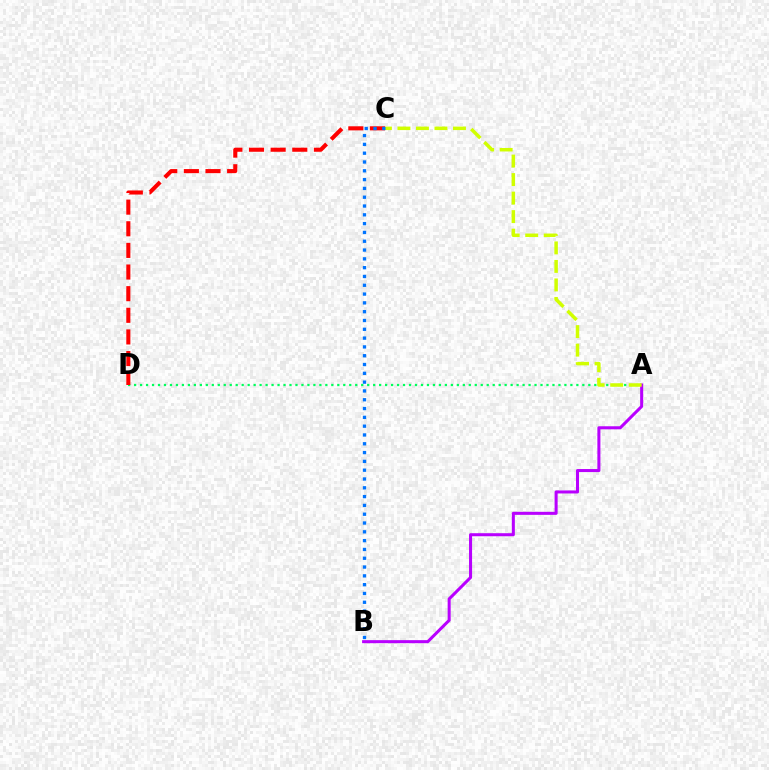{('A', 'D'): [{'color': '#00ff5c', 'line_style': 'dotted', 'thickness': 1.62}], ('A', 'B'): [{'color': '#b900ff', 'line_style': 'solid', 'thickness': 2.19}], ('C', 'D'): [{'color': '#ff0000', 'line_style': 'dashed', 'thickness': 2.94}], ('A', 'C'): [{'color': '#d1ff00', 'line_style': 'dashed', 'thickness': 2.52}], ('B', 'C'): [{'color': '#0074ff', 'line_style': 'dotted', 'thickness': 2.39}]}